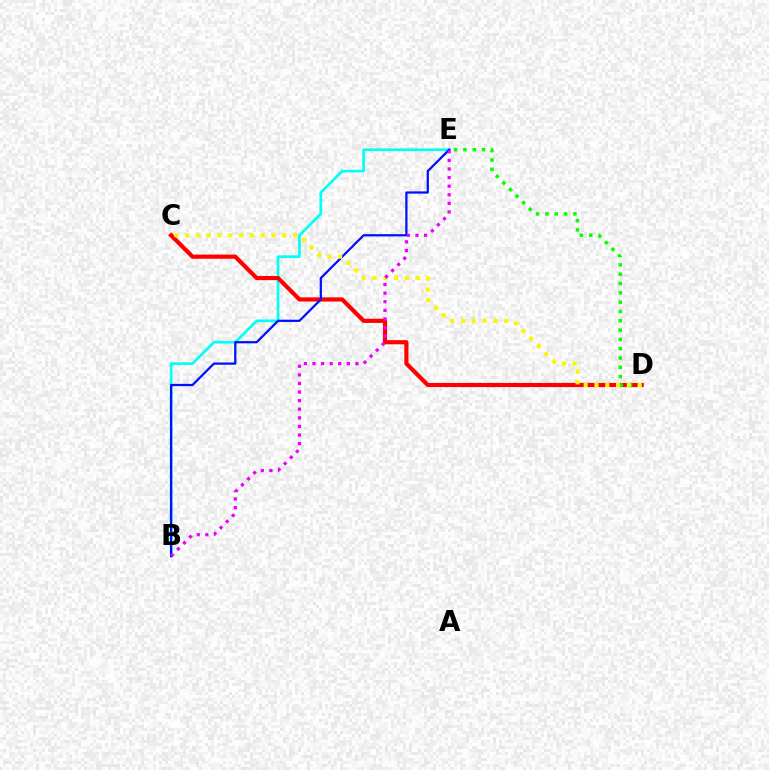{('B', 'E'): [{'color': '#00fff6', 'line_style': 'solid', 'thickness': 1.91}, {'color': '#0010ff', 'line_style': 'solid', 'thickness': 1.61}, {'color': '#ee00ff', 'line_style': 'dotted', 'thickness': 2.34}], ('C', 'D'): [{'color': '#ff0000', 'line_style': 'solid', 'thickness': 3.0}, {'color': '#fcf500', 'line_style': 'dotted', 'thickness': 2.93}], ('D', 'E'): [{'color': '#08ff00', 'line_style': 'dotted', 'thickness': 2.53}]}